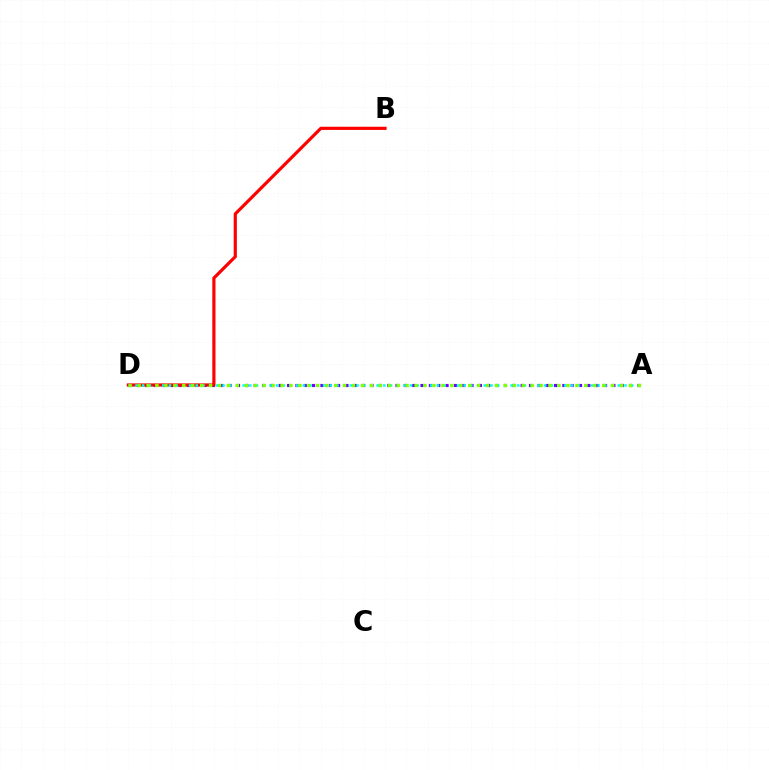{('A', 'D'): [{'color': '#7200ff', 'line_style': 'dotted', 'thickness': 2.27}, {'color': '#00fff6', 'line_style': 'dotted', 'thickness': 1.82}, {'color': '#84ff00', 'line_style': 'dotted', 'thickness': 2.43}], ('B', 'D'): [{'color': '#ff0000', 'line_style': 'solid', 'thickness': 2.29}]}